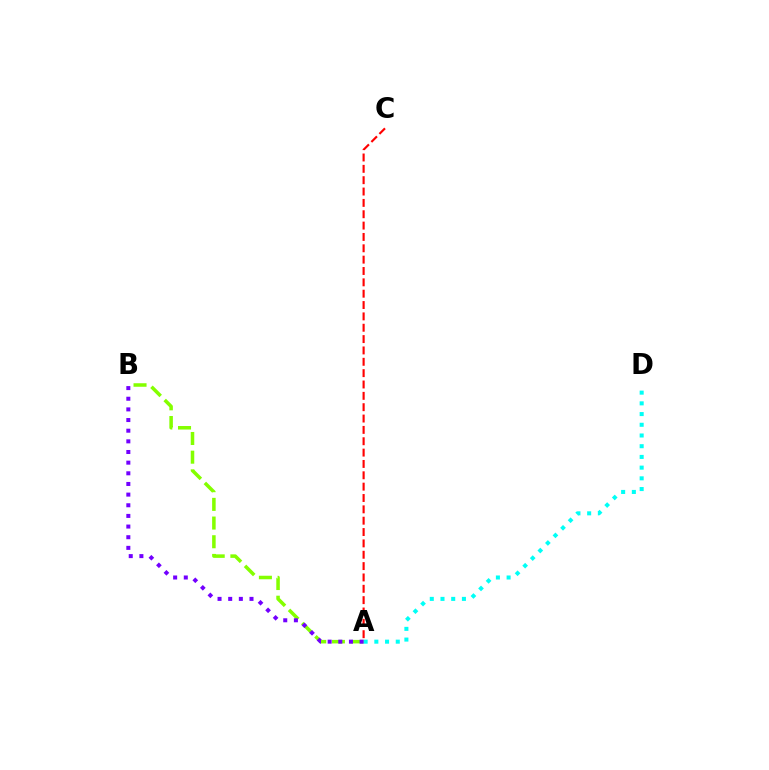{('A', 'C'): [{'color': '#ff0000', 'line_style': 'dashed', 'thickness': 1.54}], ('A', 'B'): [{'color': '#84ff00', 'line_style': 'dashed', 'thickness': 2.54}, {'color': '#7200ff', 'line_style': 'dotted', 'thickness': 2.89}], ('A', 'D'): [{'color': '#00fff6', 'line_style': 'dotted', 'thickness': 2.91}]}